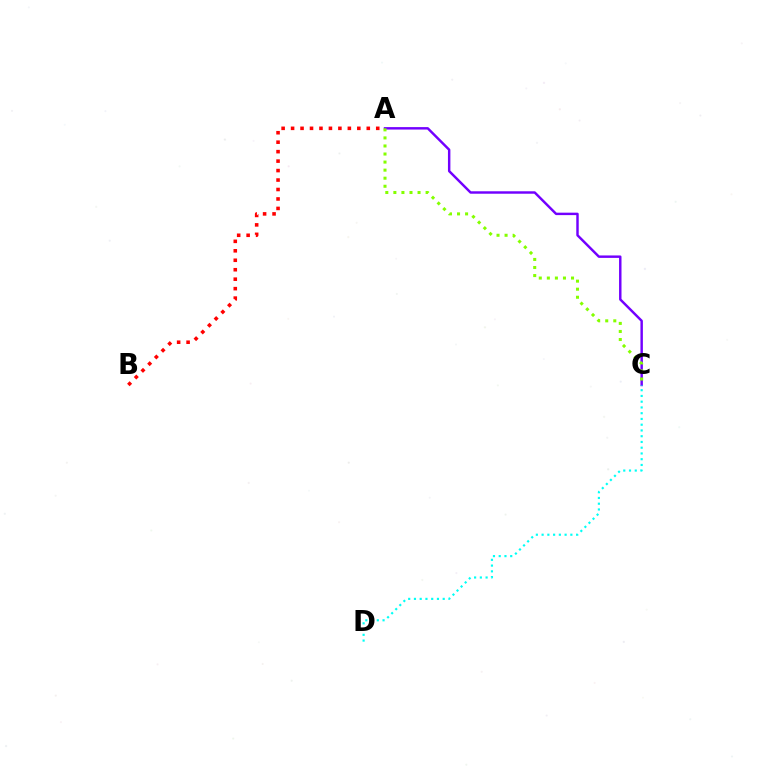{('A', 'C'): [{'color': '#7200ff', 'line_style': 'solid', 'thickness': 1.76}, {'color': '#84ff00', 'line_style': 'dotted', 'thickness': 2.19}], ('A', 'B'): [{'color': '#ff0000', 'line_style': 'dotted', 'thickness': 2.57}], ('C', 'D'): [{'color': '#00fff6', 'line_style': 'dotted', 'thickness': 1.56}]}